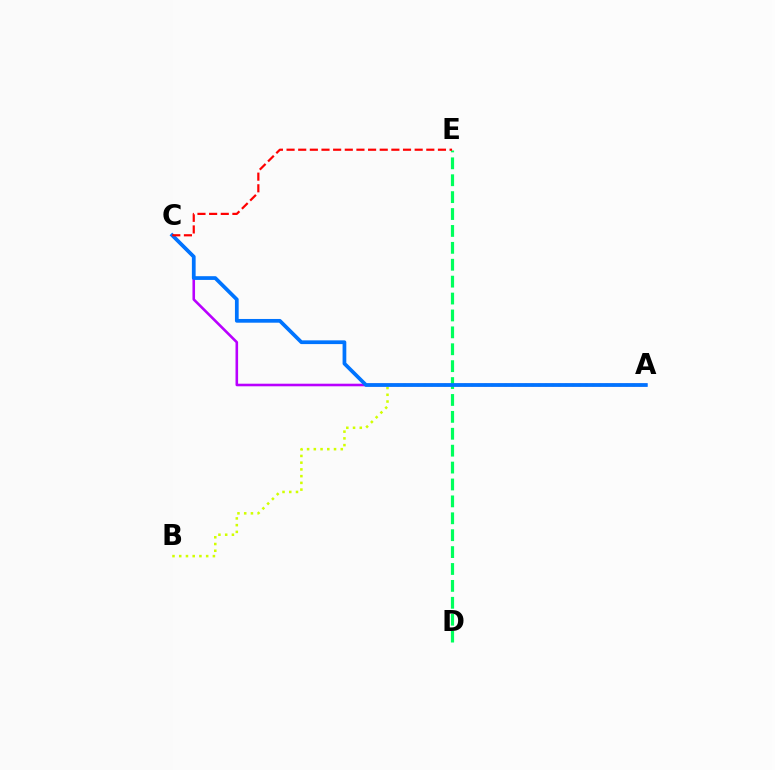{('A', 'B'): [{'color': '#d1ff00', 'line_style': 'dotted', 'thickness': 1.83}], ('A', 'C'): [{'color': '#b900ff', 'line_style': 'solid', 'thickness': 1.86}, {'color': '#0074ff', 'line_style': 'solid', 'thickness': 2.69}], ('D', 'E'): [{'color': '#00ff5c', 'line_style': 'dashed', 'thickness': 2.3}], ('C', 'E'): [{'color': '#ff0000', 'line_style': 'dashed', 'thickness': 1.58}]}